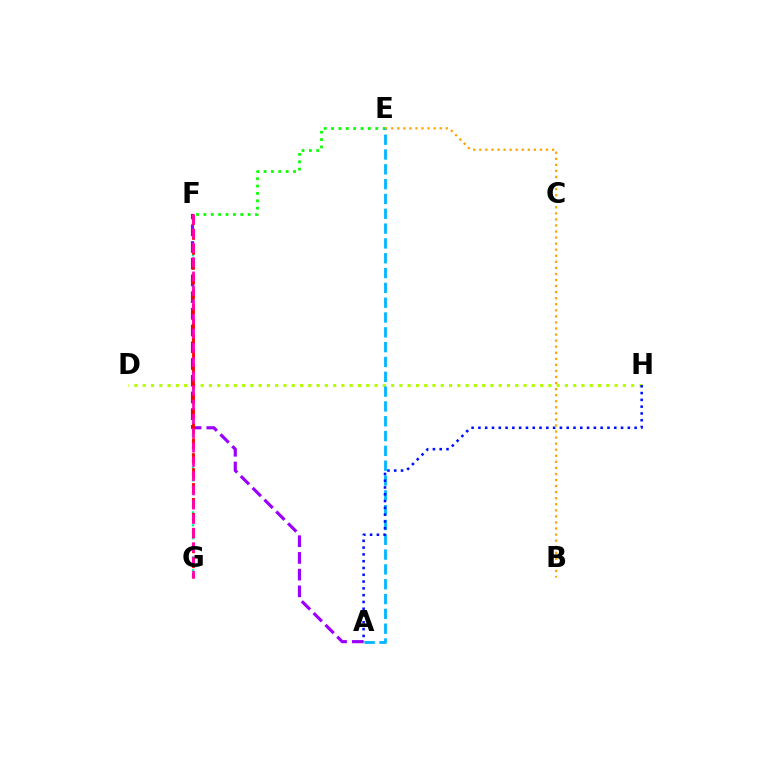{('F', 'G'): [{'color': '#00ff9d', 'line_style': 'dotted', 'thickness': 1.75}, {'color': '#ff0000', 'line_style': 'dashed', 'thickness': 2.03}, {'color': '#ff00bd', 'line_style': 'dashed', 'thickness': 1.94}], ('D', 'H'): [{'color': '#b3ff00', 'line_style': 'dotted', 'thickness': 2.25}], ('E', 'F'): [{'color': '#08ff00', 'line_style': 'dotted', 'thickness': 2.0}], ('A', 'F'): [{'color': '#9b00ff', 'line_style': 'dashed', 'thickness': 2.27}], ('A', 'E'): [{'color': '#00b5ff', 'line_style': 'dashed', 'thickness': 2.01}], ('A', 'H'): [{'color': '#0010ff', 'line_style': 'dotted', 'thickness': 1.85}], ('B', 'E'): [{'color': '#ffa500', 'line_style': 'dotted', 'thickness': 1.65}]}